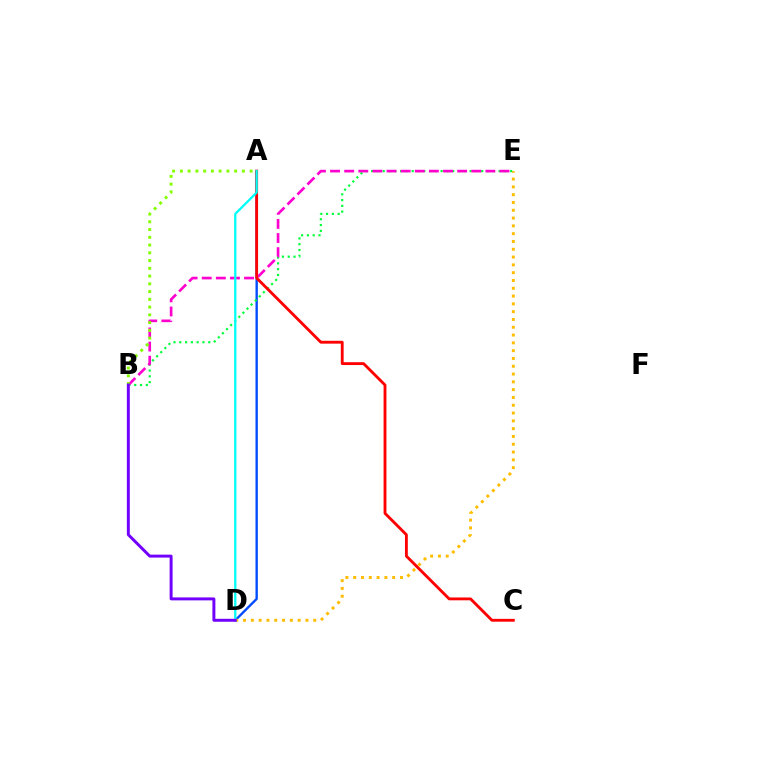{('A', 'D'): [{'color': '#004bff', 'line_style': 'solid', 'thickness': 1.71}, {'color': '#00fff6', 'line_style': 'solid', 'thickness': 1.64}], ('D', 'E'): [{'color': '#ffbd00', 'line_style': 'dotted', 'thickness': 2.12}], ('B', 'E'): [{'color': '#00ff39', 'line_style': 'dotted', 'thickness': 1.57}, {'color': '#ff00cf', 'line_style': 'dashed', 'thickness': 1.92}], ('A', 'C'): [{'color': '#ff0000', 'line_style': 'solid', 'thickness': 2.04}], ('A', 'B'): [{'color': '#84ff00', 'line_style': 'dotted', 'thickness': 2.11}], ('B', 'D'): [{'color': '#7200ff', 'line_style': 'solid', 'thickness': 2.13}]}